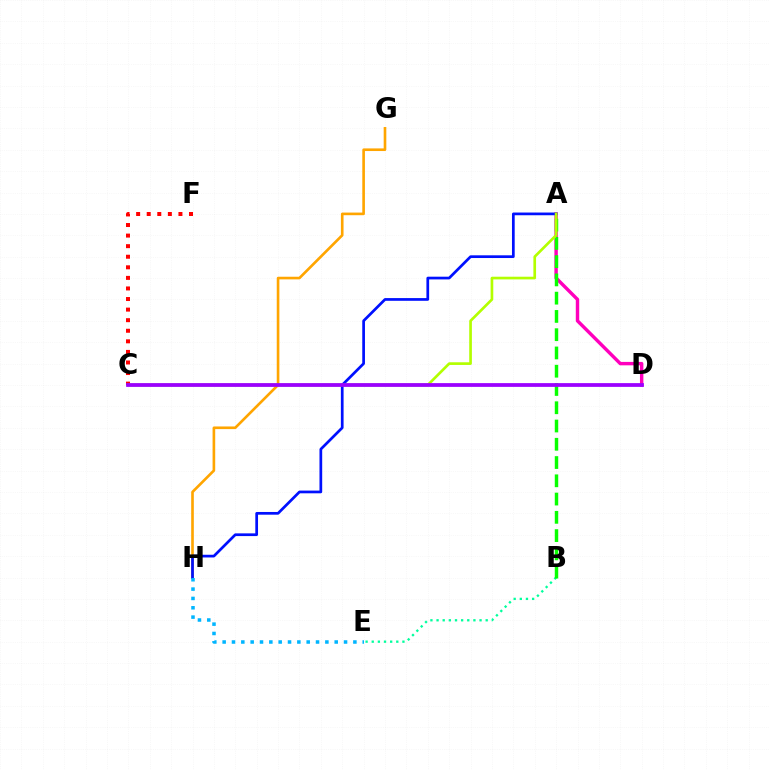{('A', 'D'): [{'color': '#ff00bd', 'line_style': 'solid', 'thickness': 2.46}], ('G', 'H'): [{'color': '#ffa500', 'line_style': 'solid', 'thickness': 1.9}], ('B', 'E'): [{'color': '#00ff9d', 'line_style': 'dotted', 'thickness': 1.67}], ('A', 'H'): [{'color': '#0010ff', 'line_style': 'solid', 'thickness': 1.96}], ('C', 'F'): [{'color': '#ff0000', 'line_style': 'dotted', 'thickness': 2.87}], ('A', 'B'): [{'color': '#08ff00', 'line_style': 'dashed', 'thickness': 2.48}], ('A', 'C'): [{'color': '#b3ff00', 'line_style': 'solid', 'thickness': 1.92}], ('E', 'H'): [{'color': '#00b5ff', 'line_style': 'dotted', 'thickness': 2.54}], ('C', 'D'): [{'color': '#9b00ff', 'line_style': 'solid', 'thickness': 2.71}]}